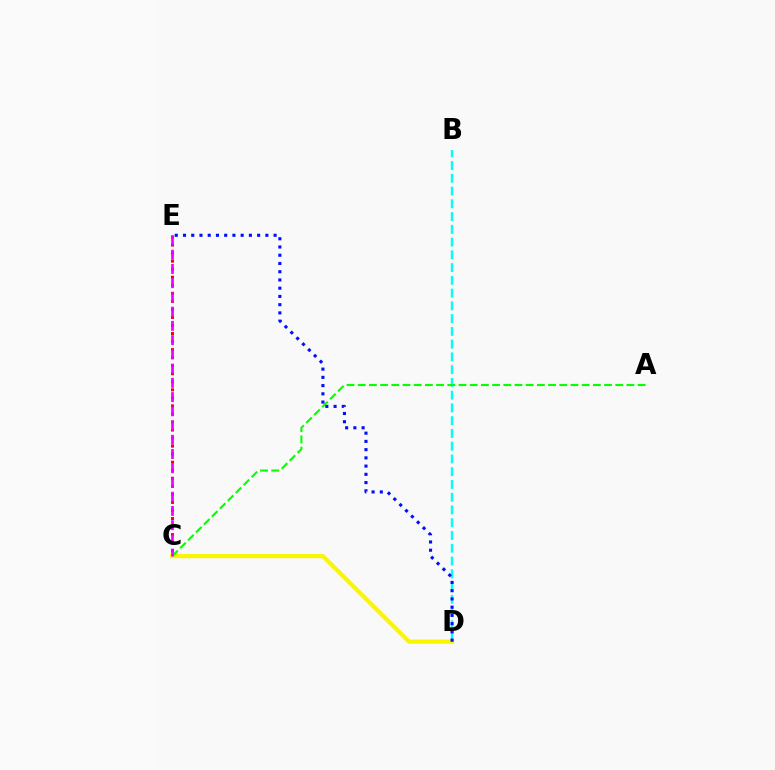{('C', 'D'): [{'color': '#fcf500', 'line_style': 'solid', 'thickness': 3.0}], ('B', 'D'): [{'color': '#00fff6', 'line_style': 'dashed', 'thickness': 1.73}], ('A', 'C'): [{'color': '#08ff00', 'line_style': 'dashed', 'thickness': 1.52}], ('C', 'E'): [{'color': '#ff0000', 'line_style': 'dotted', 'thickness': 2.19}, {'color': '#ee00ff', 'line_style': 'dashed', 'thickness': 1.93}], ('D', 'E'): [{'color': '#0010ff', 'line_style': 'dotted', 'thickness': 2.24}]}